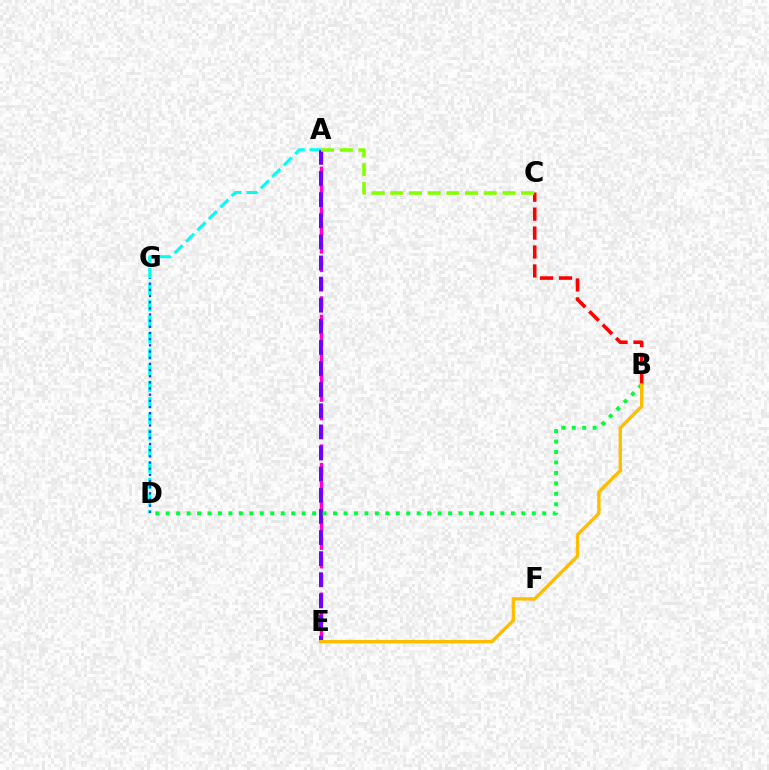{('A', 'D'): [{'color': '#00fff6', 'line_style': 'dashed', 'thickness': 2.2}], ('A', 'E'): [{'color': '#ff00cf', 'line_style': 'dashed', 'thickness': 2.52}, {'color': '#7200ff', 'line_style': 'dashed', 'thickness': 2.87}], ('B', 'C'): [{'color': '#ff0000', 'line_style': 'dashed', 'thickness': 2.57}], ('A', 'C'): [{'color': '#84ff00', 'line_style': 'dashed', 'thickness': 2.54}], ('D', 'G'): [{'color': '#004bff', 'line_style': 'dotted', 'thickness': 1.68}], ('B', 'D'): [{'color': '#00ff39', 'line_style': 'dotted', 'thickness': 2.84}], ('B', 'E'): [{'color': '#ffbd00', 'line_style': 'solid', 'thickness': 2.41}]}